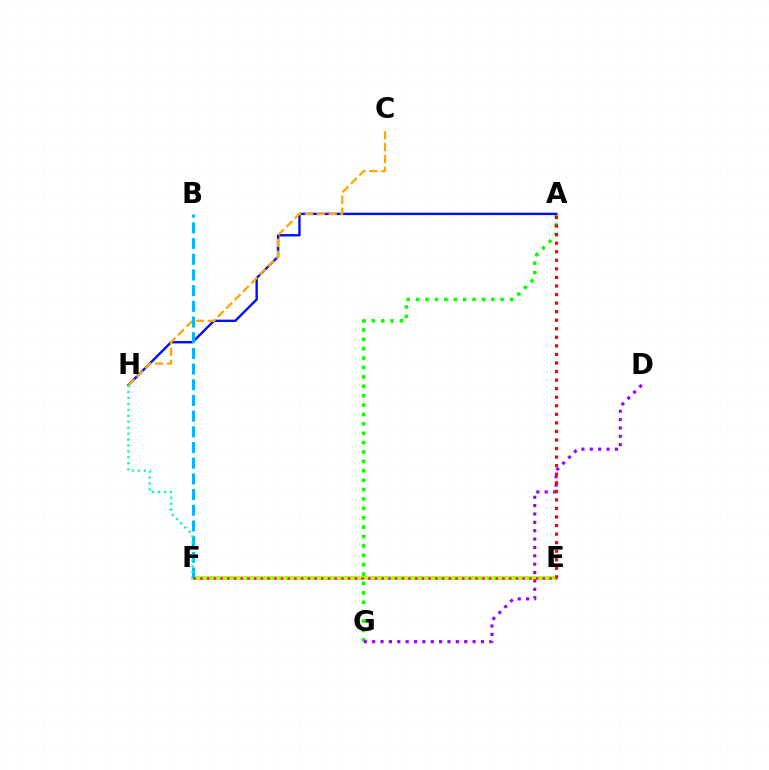{('E', 'F'): [{'color': '#b3ff00', 'line_style': 'solid', 'thickness': 2.84}, {'color': '#ff00bd', 'line_style': 'dotted', 'thickness': 1.82}], ('A', 'G'): [{'color': '#08ff00', 'line_style': 'dotted', 'thickness': 2.55}], ('A', 'H'): [{'color': '#0010ff', 'line_style': 'solid', 'thickness': 1.73}], ('C', 'H'): [{'color': '#ffa500', 'line_style': 'dashed', 'thickness': 1.61}], ('B', 'F'): [{'color': '#00b5ff', 'line_style': 'dashed', 'thickness': 2.13}], ('D', 'G'): [{'color': '#9b00ff', 'line_style': 'dotted', 'thickness': 2.27}], ('F', 'H'): [{'color': '#00ff9d', 'line_style': 'dotted', 'thickness': 1.61}], ('A', 'E'): [{'color': '#ff0000', 'line_style': 'dotted', 'thickness': 2.32}]}